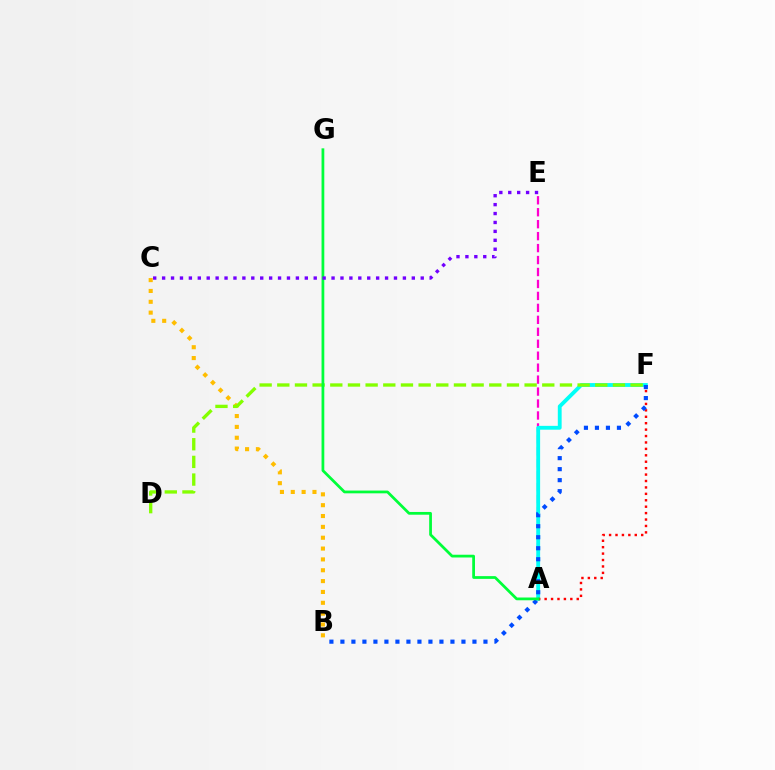{('A', 'E'): [{'color': '#ff00cf', 'line_style': 'dashed', 'thickness': 1.62}], ('B', 'C'): [{'color': '#ffbd00', 'line_style': 'dotted', 'thickness': 2.95}], ('A', 'F'): [{'color': '#00fff6', 'line_style': 'solid', 'thickness': 2.76}, {'color': '#ff0000', 'line_style': 'dotted', 'thickness': 1.74}], ('D', 'F'): [{'color': '#84ff00', 'line_style': 'dashed', 'thickness': 2.4}], ('B', 'F'): [{'color': '#004bff', 'line_style': 'dotted', 'thickness': 2.99}], ('A', 'G'): [{'color': '#00ff39', 'line_style': 'solid', 'thickness': 1.98}], ('C', 'E'): [{'color': '#7200ff', 'line_style': 'dotted', 'thickness': 2.42}]}